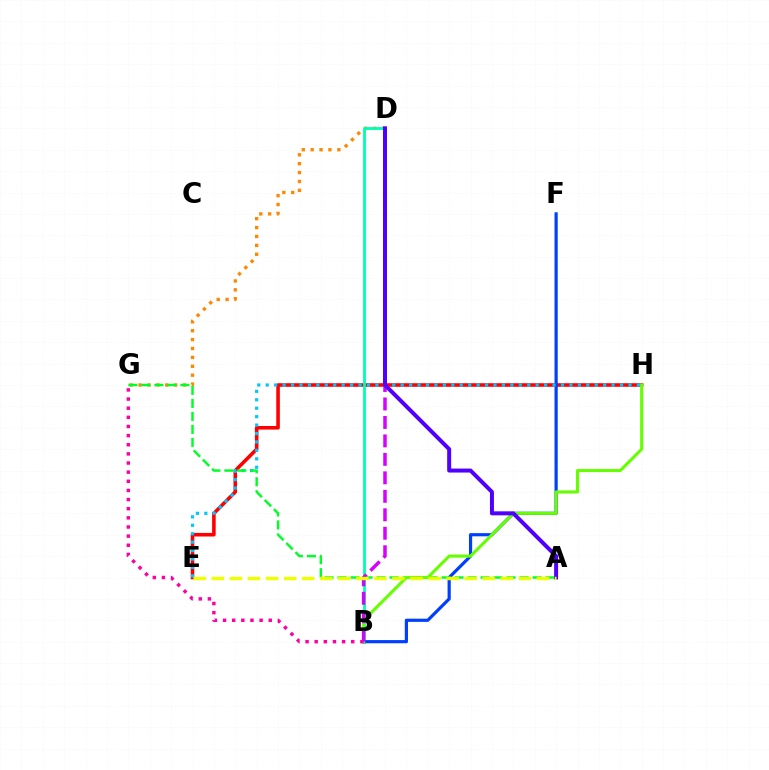{('D', 'G'): [{'color': '#ff8800', 'line_style': 'dotted', 'thickness': 2.42}], ('E', 'H'): [{'color': '#ff0000', 'line_style': 'solid', 'thickness': 2.57}, {'color': '#00c7ff', 'line_style': 'dotted', 'thickness': 2.29}], ('B', 'D'): [{'color': '#00ffaf', 'line_style': 'solid', 'thickness': 2.03}, {'color': '#d600ff', 'line_style': 'dashed', 'thickness': 2.51}], ('B', 'F'): [{'color': '#003fff', 'line_style': 'solid', 'thickness': 2.29}], ('A', 'G'): [{'color': '#00ff27', 'line_style': 'dashed', 'thickness': 1.77}], ('B', 'H'): [{'color': '#66ff00', 'line_style': 'solid', 'thickness': 2.22}], ('B', 'G'): [{'color': '#ff00a0', 'line_style': 'dotted', 'thickness': 2.48}], ('A', 'D'): [{'color': '#4f00ff', 'line_style': 'solid', 'thickness': 2.87}], ('A', 'E'): [{'color': '#eeff00', 'line_style': 'dashed', 'thickness': 2.45}]}